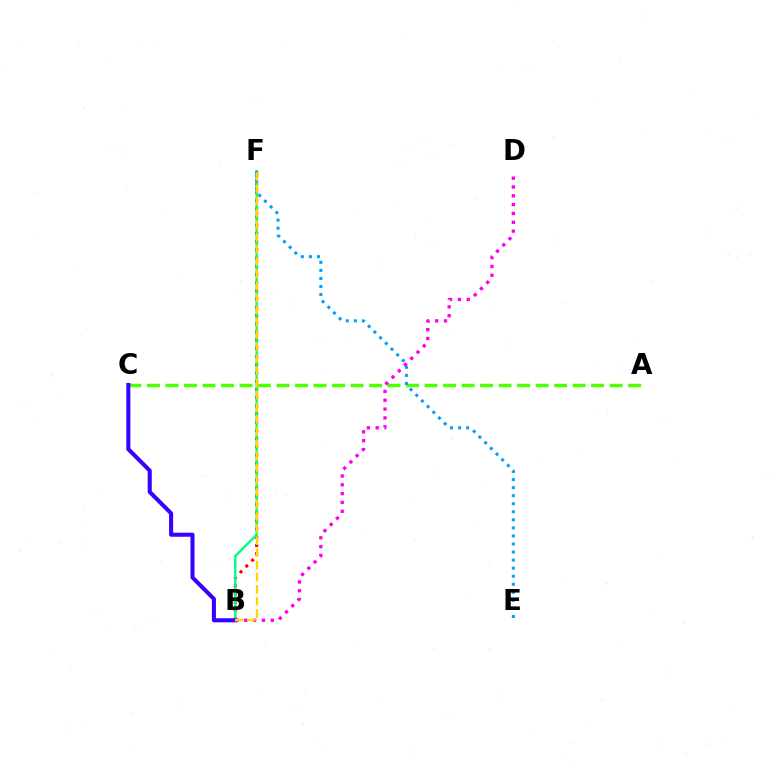{('B', 'F'): [{'color': '#ff0000', 'line_style': 'dotted', 'thickness': 2.23}, {'color': '#00ff86', 'line_style': 'solid', 'thickness': 1.74}, {'color': '#ffd500', 'line_style': 'dashed', 'thickness': 1.65}], ('A', 'C'): [{'color': '#4fff00', 'line_style': 'dashed', 'thickness': 2.51}], ('E', 'F'): [{'color': '#009eff', 'line_style': 'dotted', 'thickness': 2.19}], ('B', 'C'): [{'color': '#3700ff', 'line_style': 'solid', 'thickness': 2.92}], ('B', 'D'): [{'color': '#ff00ed', 'line_style': 'dotted', 'thickness': 2.4}]}